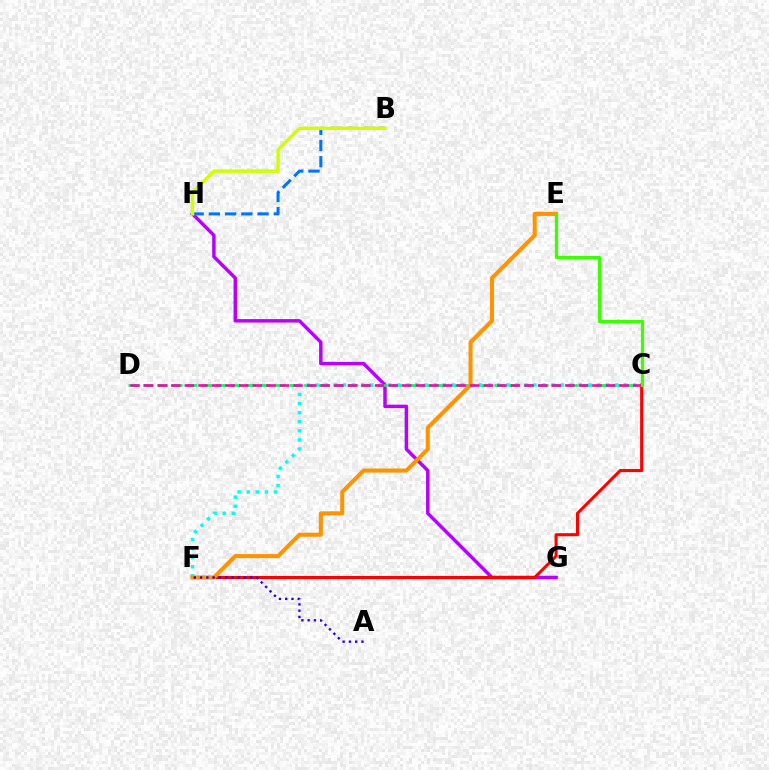{('G', 'H'): [{'color': '#b900ff', 'line_style': 'solid', 'thickness': 2.5}], ('C', 'F'): [{'color': '#ff0000', 'line_style': 'solid', 'thickness': 2.21}, {'color': '#00fff6', 'line_style': 'dotted', 'thickness': 2.47}], ('C', 'D'): [{'color': '#00ff5c', 'line_style': 'dashed', 'thickness': 1.99}, {'color': '#ff00ac', 'line_style': 'dashed', 'thickness': 1.85}], ('B', 'H'): [{'color': '#0074ff', 'line_style': 'dashed', 'thickness': 2.2}, {'color': '#d1ff00', 'line_style': 'solid', 'thickness': 2.46}], ('E', 'F'): [{'color': '#ff9400', 'line_style': 'solid', 'thickness': 2.93}], ('A', 'F'): [{'color': '#2500ff', 'line_style': 'dotted', 'thickness': 1.7}], ('C', 'E'): [{'color': '#3dff00', 'line_style': 'solid', 'thickness': 2.33}]}